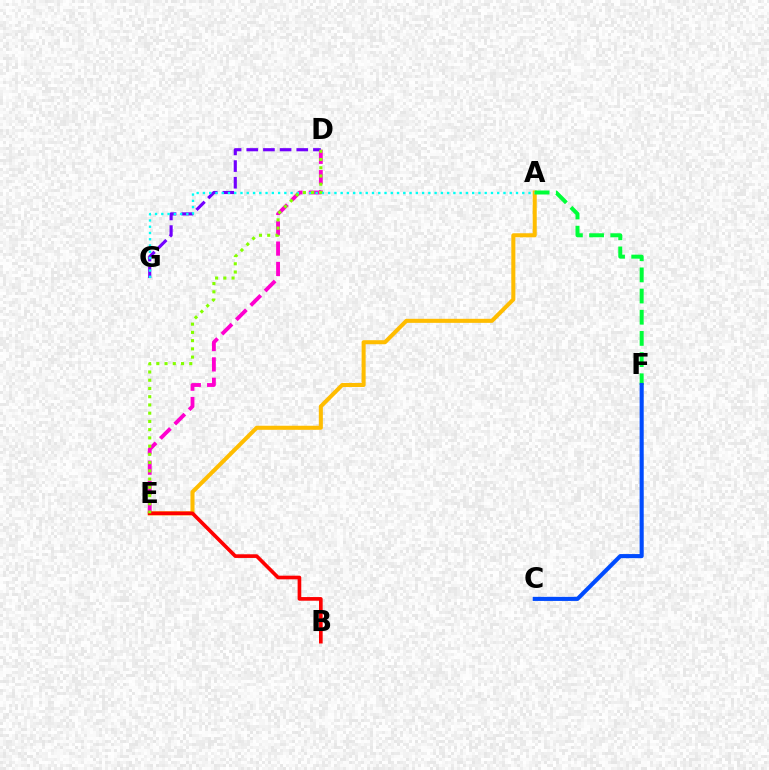{('A', 'E'): [{'color': '#ffbd00', 'line_style': 'solid', 'thickness': 2.91}], ('D', 'E'): [{'color': '#ff00cf', 'line_style': 'dashed', 'thickness': 2.76}, {'color': '#84ff00', 'line_style': 'dotted', 'thickness': 2.24}], ('B', 'E'): [{'color': '#ff0000', 'line_style': 'solid', 'thickness': 2.63}], ('D', 'G'): [{'color': '#7200ff', 'line_style': 'dashed', 'thickness': 2.26}], ('A', 'F'): [{'color': '#00ff39', 'line_style': 'dashed', 'thickness': 2.88}], ('A', 'G'): [{'color': '#00fff6', 'line_style': 'dotted', 'thickness': 1.7}], ('C', 'F'): [{'color': '#004bff', 'line_style': 'solid', 'thickness': 2.95}]}